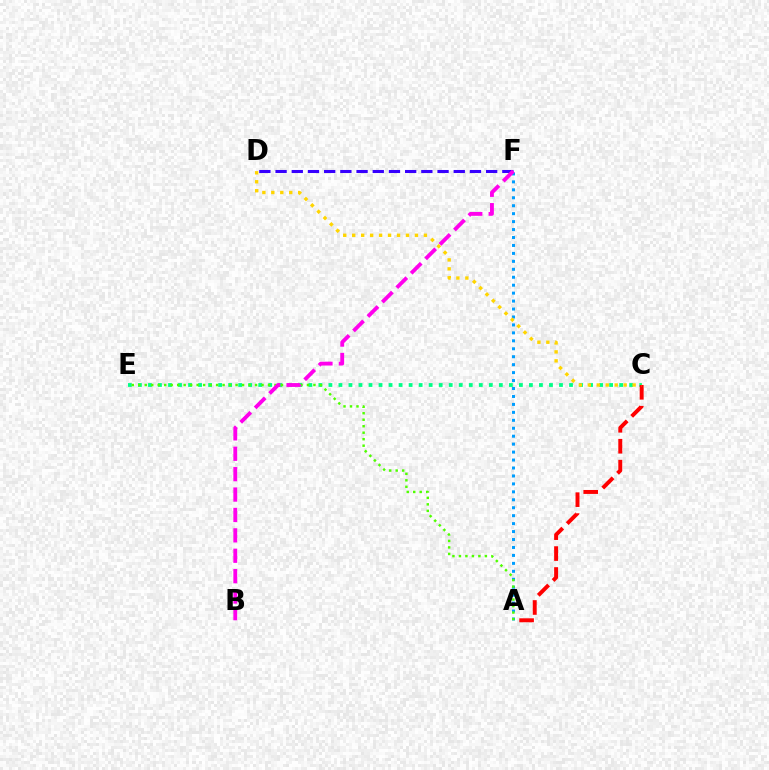{('A', 'F'): [{'color': '#009eff', 'line_style': 'dotted', 'thickness': 2.16}], ('C', 'E'): [{'color': '#00ff86', 'line_style': 'dotted', 'thickness': 2.72}], ('A', 'C'): [{'color': '#ff0000', 'line_style': 'dashed', 'thickness': 2.84}], ('A', 'E'): [{'color': '#4fff00', 'line_style': 'dotted', 'thickness': 1.76}], ('C', 'D'): [{'color': '#ffd500', 'line_style': 'dotted', 'thickness': 2.44}], ('D', 'F'): [{'color': '#3700ff', 'line_style': 'dashed', 'thickness': 2.2}], ('B', 'F'): [{'color': '#ff00ed', 'line_style': 'dashed', 'thickness': 2.77}]}